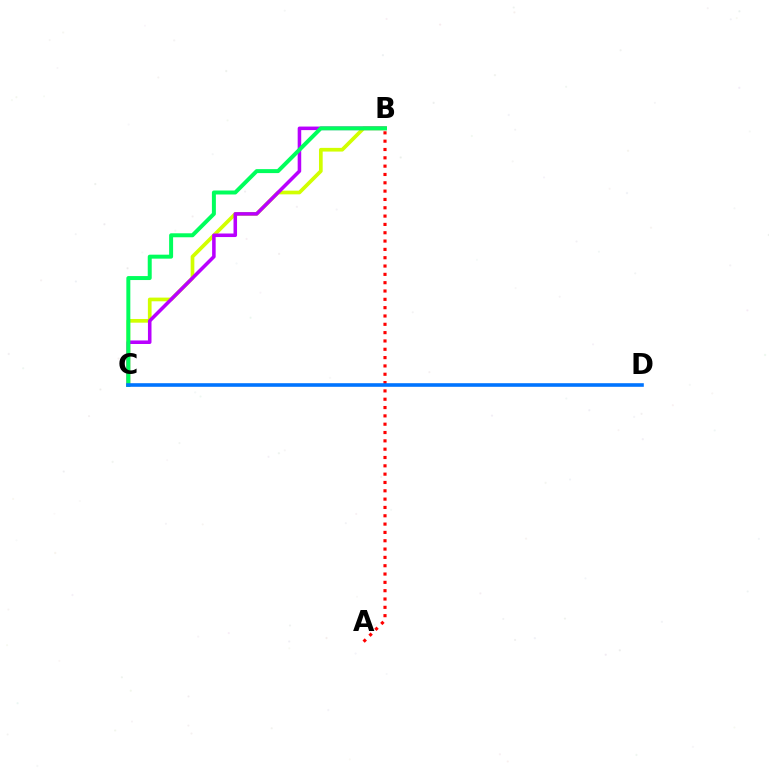{('B', 'C'): [{'color': '#d1ff00', 'line_style': 'solid', 'thickness': 2.66}, {'color': '#b900ff', 'line_style': 'solid', 'thickness': 2.55}, {'color': '#00ff5c', 'line_style': 'solid', 'thickness': 2.86}], ('A', 'B'): [{'color': '#ff0000', 'line_style': 'dotted', 'thickness': 2.26}], ('C', 'D'): [{'color': '#0074ff', 'line_style': 'solid', 'thickness': 2.6}]}